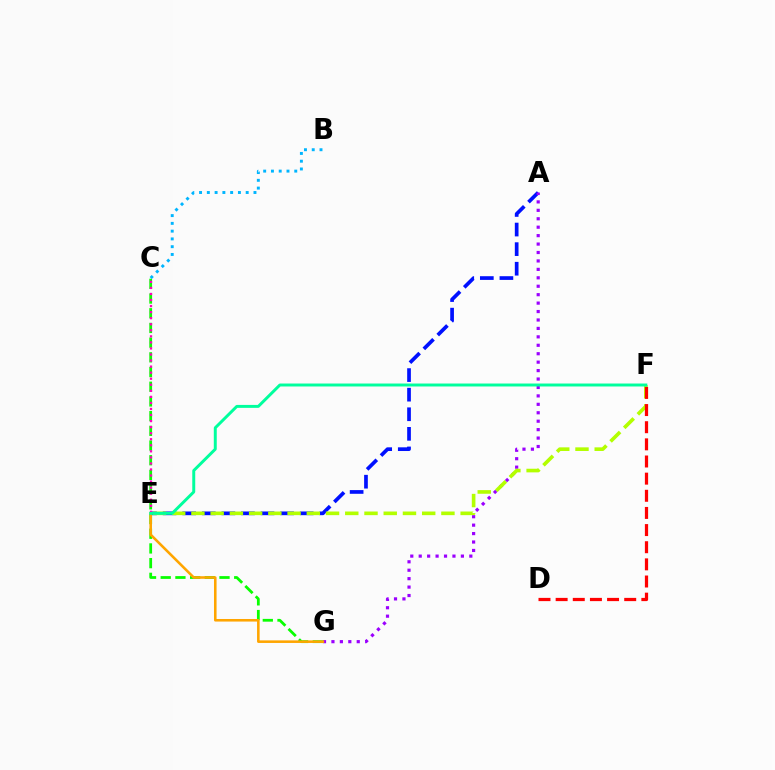{('C', 'G'): [{'color': '#08ff00', 'line_style': 'dashed', 'thickness': 2.0}], ('A', 'E'): [{'color': '#0010ff', 'line_style': 'dashed', 'thickness': 2.66}], ('C', 'E'): [{'color': '#ff00bd', 'line_style': 'dotted', 'thickness': 1.64}], ('A', 'G'): [{'color': '#9b00ff', 'line_style': 'dotted', 'thickness': 2.29}], ('E', 'F'): [{'color': '#b3ff00', 'line_style': 'dashed', 'thickness': 2.61}, {'color': '#00ff9d', 'line_style': 'solid', 'thickness': 2.13}], ('D', 'F'): [{'color': '#ff0000', 'line_style': 'dashed', 'thickness': 2.33}], ('E', 'G'): [{'color': '#ffa500', 'line_style': 'solid', 'thickness': 1.85}], ('B', 'C'): [{'color': '#00b5ff', 'line_style': 'dotted', 'thickness': 2.11}]}